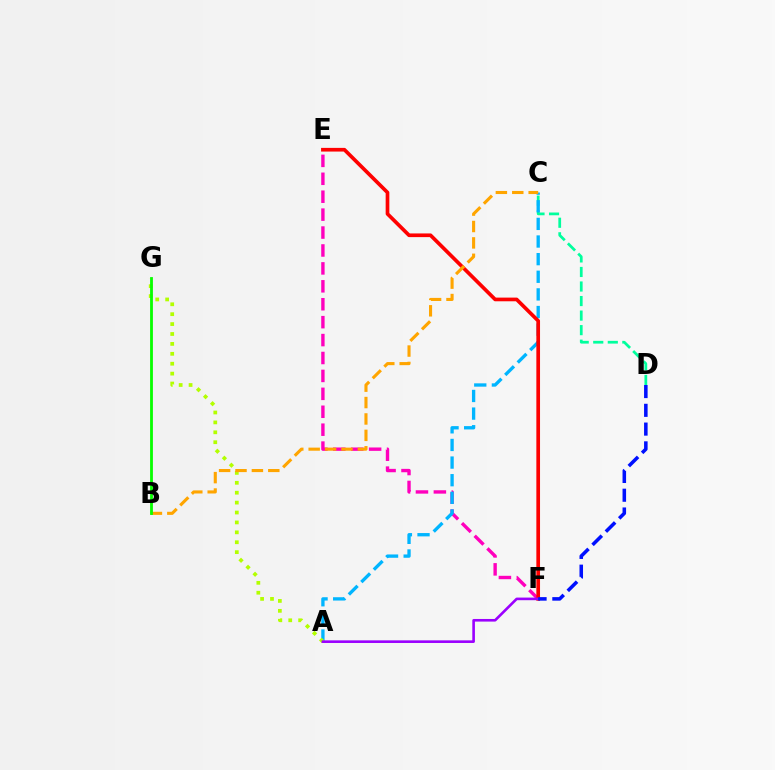{('E', 'F'): [{'color': '#ff00bd', 'line_style': 'dashed', 'thickness': 2.43}, {'color': '#ff0000', 'line_style': 'solid', 'thickness': 2.65}], ('C', 'D'): [{'color': '#00ff9d', 'line_style': 'dashed', 'thickness': 1.98}], ('A', 'C'): [{'color': '#00b5ff', 'line_style': 'dashed', 'thickness': 2.39}], ('A', 'G'): [{'color': '#b3ff00', 'line_style': 'dotted', 'thickness': 2.69}], ('A', 'F'): [{'color': '#9b00ff', 'line_style': 'solid', 'thickness': 1.89}], ('D', 'F'): [{'color': '#0010ff', 'line_style': 'dashed', 'thickness': 2.55}], ('B', 'C'): [{'color': '#ffa500', 'line_style': 'dashed', 'thickness': 2.23}], ('B', 'G'): [{'color': '#08ff00', 'line_style': 'solid', 'thickness': 2.02}]}